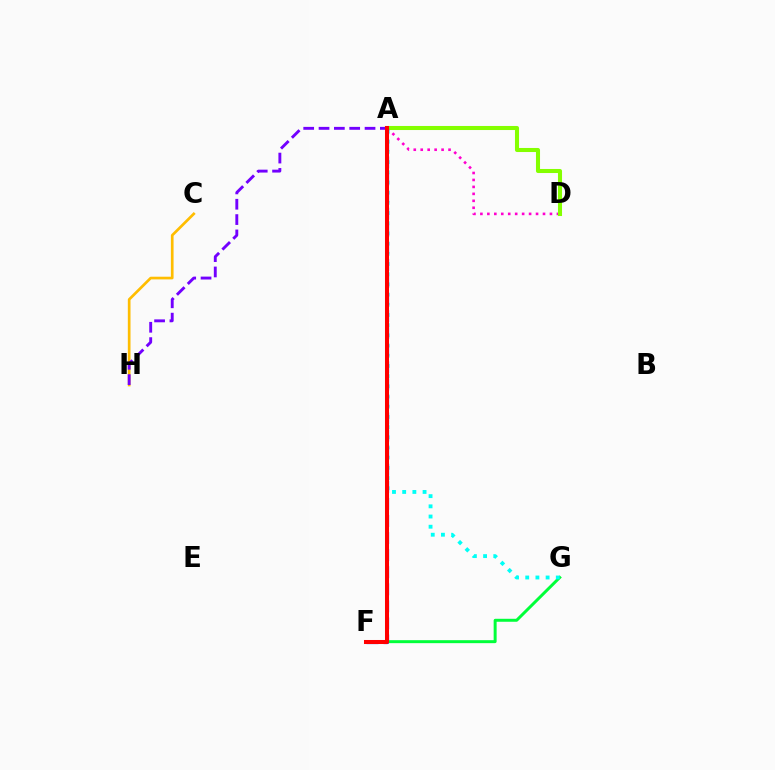{('A', 'D'): [{'color': '#ff00cf', 'line_style': 'dotted', 'thickness': 1.89}, {'color': '#84ff00', 'line_style': 'solid', 'thickness': 2.93}], ('C', 'H'): [{'color': '#ffbd00', 'line_style': 'solid', 'thickness': 1.93}], ('F', 'G'): [{'color': '#00ff39', 'line_style': 'solid', 'thickness': 2.14}], ('A', 'G'): [{'color': '#00fff6', 'line_style': 'dotted', 'thickness': 2.77}], ('A', 'H'): [{'color': '#7200ff', 'line_style': 'dashed', 'thickness': 2.08}], ('A', 'F'): [{'color': '#004bff', 'line_style': 'dashed', 'thickness': 2.32}, {'color': '#ff0000', 'line_style': 'solid', 'thickness': 2.9}]}